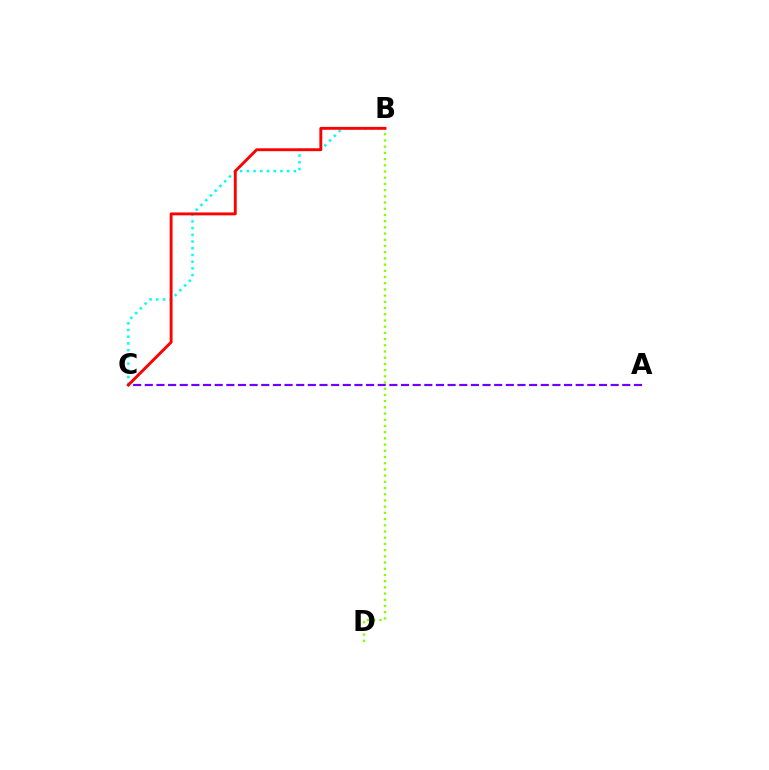{('B', 'C'): [{'color': '#00fff6', 'line_style': 'dotted', 'thickness': 1.82}, {'color': '#ff0000', 'line_style': 'solid', 'thickness': 2.08}], ('A', 'C'): [{'color': '#7200ff', 'line_style': 'dashed', 'thickness': 1.58}], ('B', 'D'): [{'color': '#84ff00', 'line_style': 'dotted', 'thickness': 1.69}]}